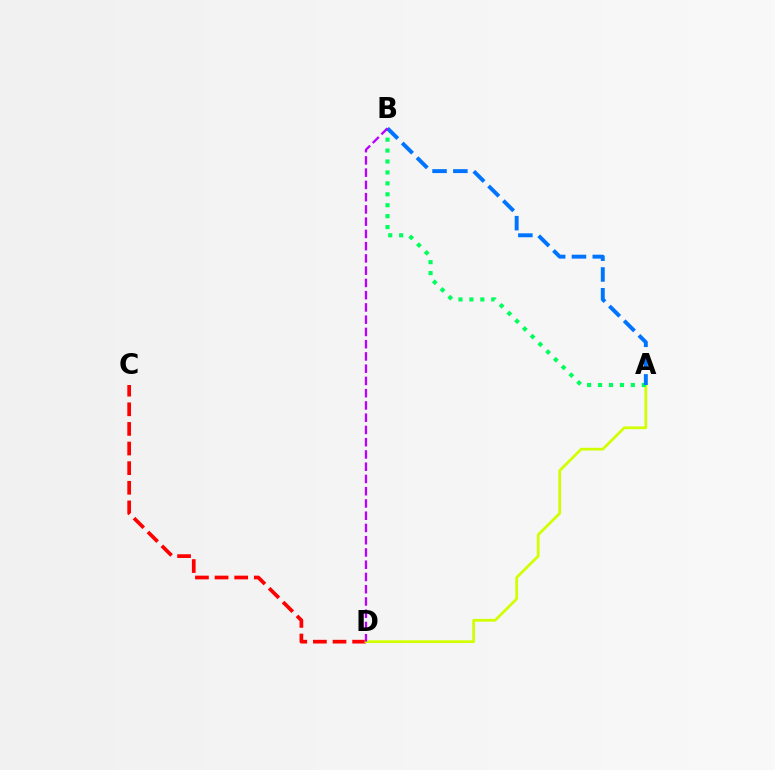{('C', 'D'): [{'color': '#ff0000', 'line_style': 'dashed', 'thickness': 2.67}], ('A', 'D'): [{'color': '#d1ff00', 'line_style': 'solid', 'thickness': 1.97}], ('A', 'B'): [{'color': '#00ff5c', 'line_style': 'dotted', 'thickness': 2.97}, {'color': '#0074ff', 'line_style': 'dashed', 'thickness': 2.83}], ('B', 'D'): [{'color': '#b900ff', 'line_style': 'dashed', 'thickness': 1.66}]}